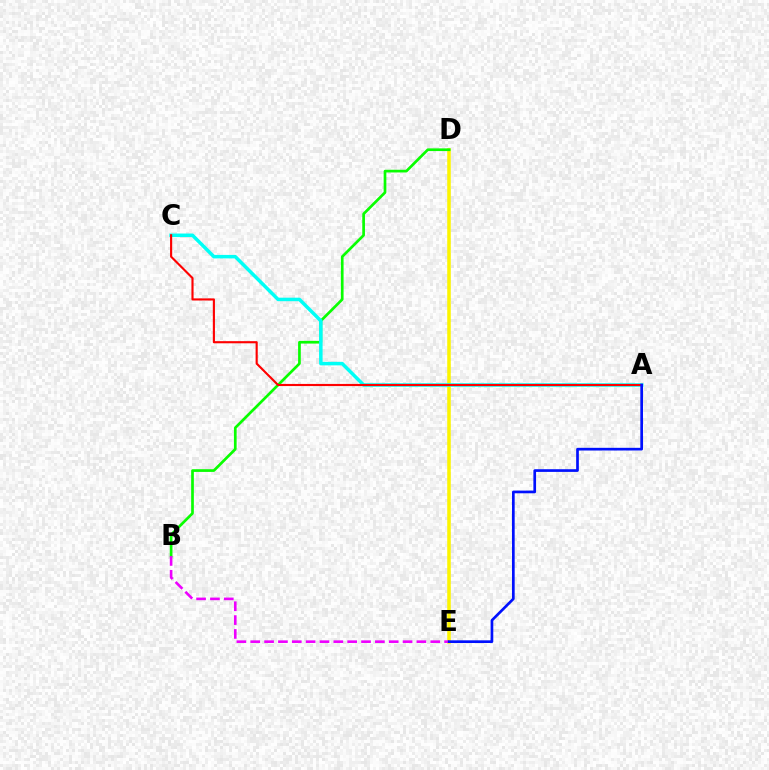{('D', 'E'): [{'color': '#fcf500', 'line_style': 'solid', 'thickness': 2.56}], ('B', 'D'): [{'color': '#08ff00', 'line_style': 'solid', 'thickness': 1.94}], ('A', 'C'): [{'color': '#00fff6', 'line_style': 'solid', 'thickness': 2.52}, {'color': '#ff0000', 'line_style': 'solid', 'thickness': 1.54}], ('B', 'E'): [{'color': '#ee00ff', 'line_style': 'dashed', 'thickness': 1.88}], ('A', 'E'): [{'color': '#0010ff', 'line_style': 'solid', 'thickness': 1.93}]}